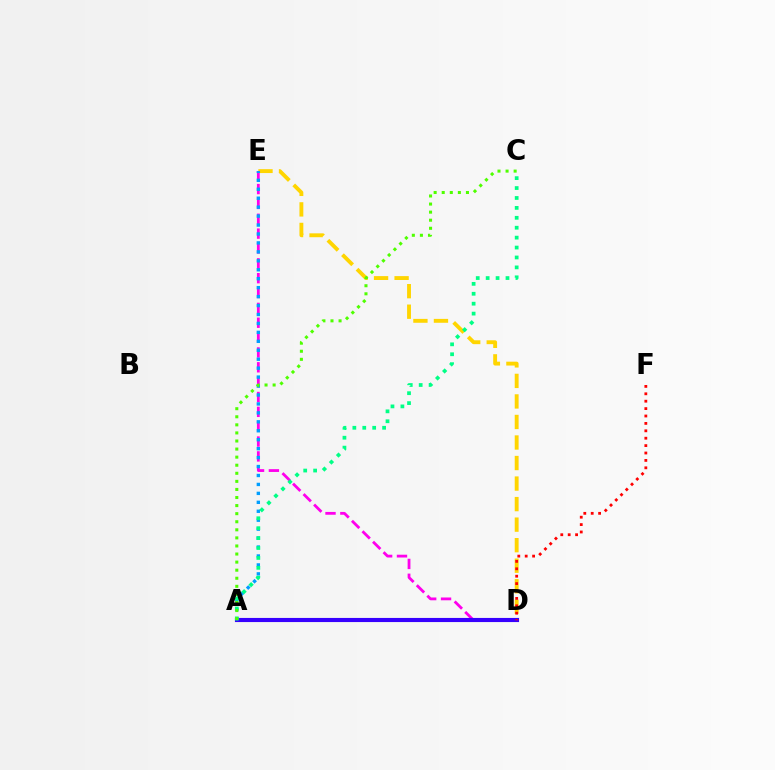{('D', 'E'): [{'color': '#ffd500', 'line_style': 'dashed', 'thickness': 2.79}, {'color': '#ff00ed', 'line_style': 'dashed', 'thickness': 2.02}], ('A', 'D'): [{'color': '#3700ff', 'line_style': 'solid', 'thickness': 2.97}], ('D', 'F'): [{'color': '#ff0000', 'line_style': 'dotted', 'thickness': 2.01}], ('A', 'E'): [{'color': '#009eff', 'line_style': 'dotted', 'thickness': 2.43}], ('A', 'C'): [{'color': '#00ff86', 'line_style': 'dotted', 'thickness': 2.69}, {'color': '#4fff00', 'line_style': 'dotted', 'thickness': 2.19}]}